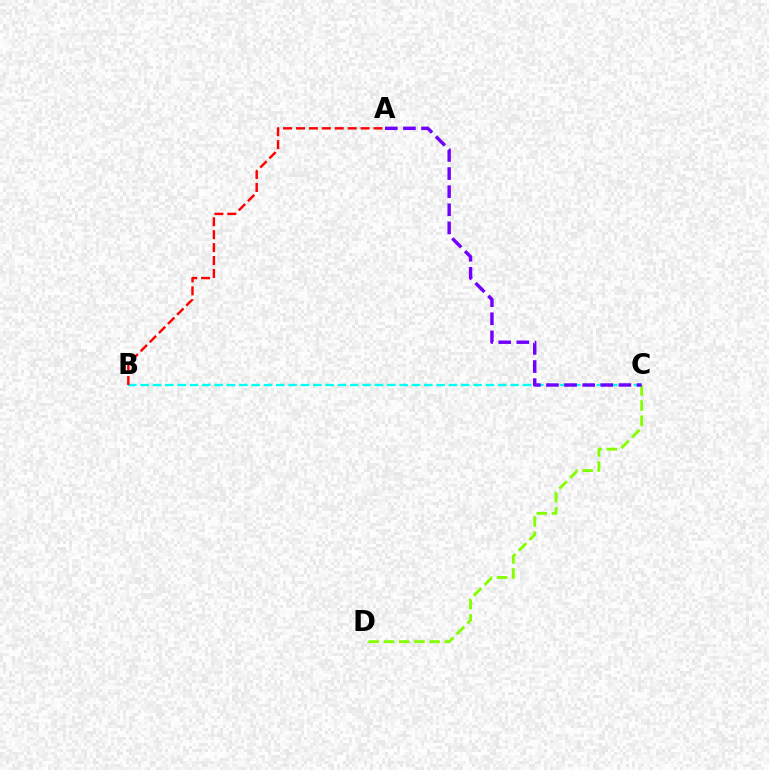{('C', 'D'): [{'color': '#84ff00', 'line_style': 'dashed', 'thickness': 2.07}], ('B', 'C'): [{'color': '#00fff6', 'line_style': 'dashed', 'thickness': 1.68}], ('A', 'C'): [{'color': '#7200ff', 'line_style': 'dashed', 'thickness': 2.46}], ('A', 'B'): [{'color': '#ff0000', 'line_style': 'dashed', 'thickness': 1.75}]}